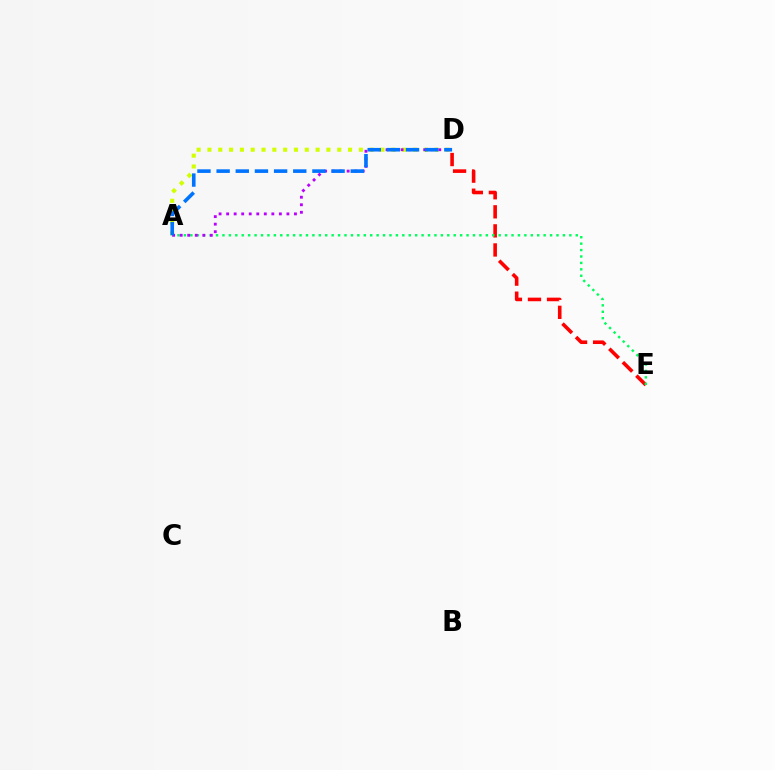{('A', 'D'): [{'color': '#d1ff00', 'line_style': 'dotted', 'thickness': 2.94}, {'color': '#b900ff', 'line_style': 'dotted', 'thickness': 2.05}, {'color': '#0074ff', 'line_style': 'dashed', 'thickness': 2.6}], ('D', 'E'): [{'color': '#ff0000', 'line_style': 'dashed', 'thickness': 2.59}], ('A', 'E'): [{'color': '#00ff5c', 'line_style': 'dotted', 'thickness': 1.75}]}